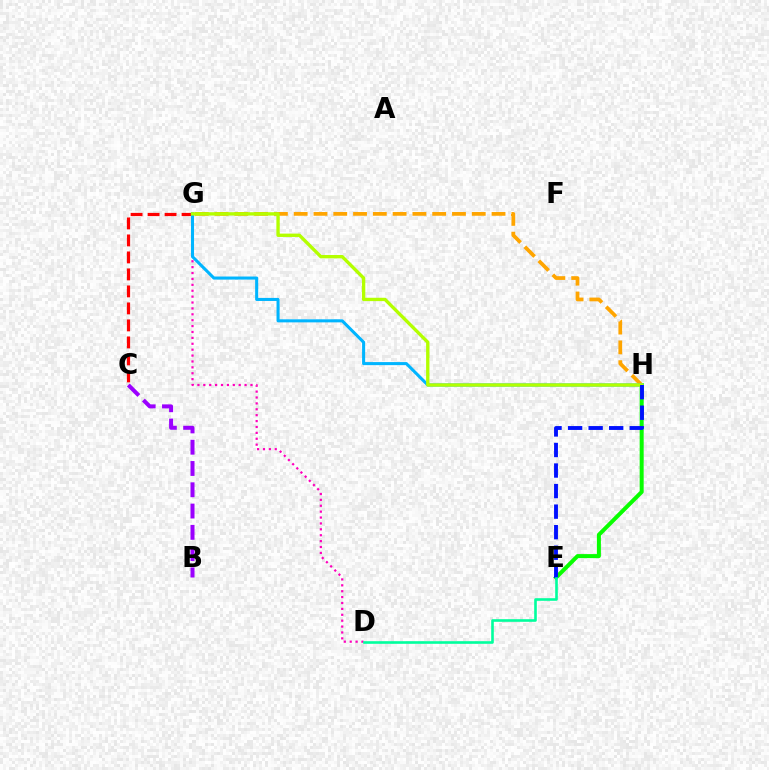{('E', 'H'): [{'color': '#08ff00', 'line_style': 'solid', 'thickness': 2.89}, {'color': '#0010ff', 'line_style': 'dashed', 'thickness': 2.79}], ('D', 'G'): [{'color': '#ff00bd', 'line_style': 'dotted', 'thickness': 1.6}], ('G', 'H'): [{'color': '#ffa500', 'line_style': 'dashed', 'thickness': 2.69}, {'color': '#00b5ff', 'line_style': 'solid', 'thickness': 2.2}, {'color': '#b3ff00', 'line_style': 'solid', 'thickness': 2.41}], ('C', 'G'): [{'color': '#ff0000', 'line_style': 'dashed', 'thickness': 2.31}], ('D', 'E'): [{'color': '#00ff9d', 'line_style': 'solid', 'thickness': 1.89}], ('B', 'C'): [{'color': '#9b00ff', 'line_style': 'dashed', 'thickness': 2.89}]}